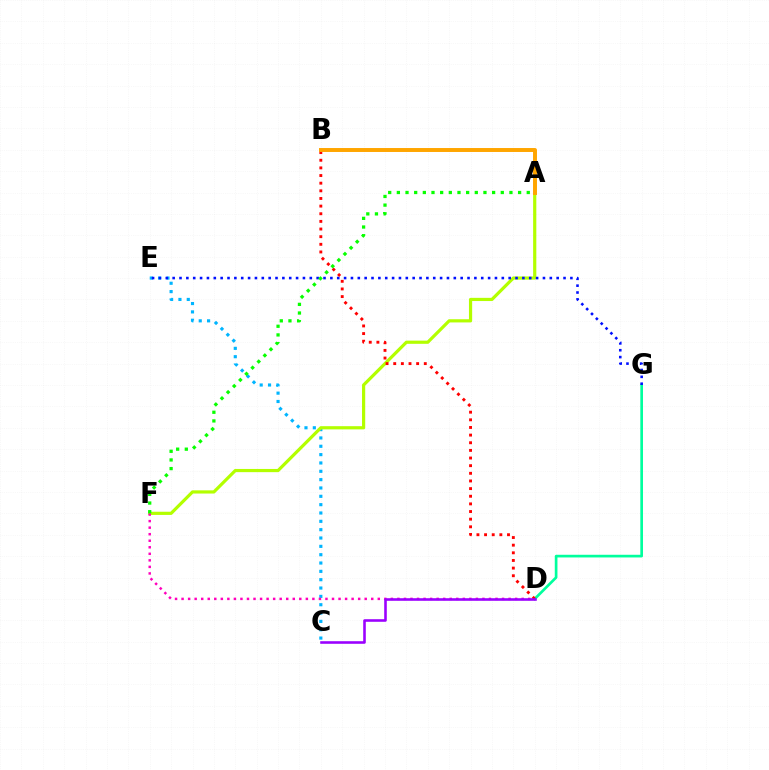{('C', 'E'): [{'color': '#00b5ff', 'line_style': 'dotted', 'thickness': 2.27}], ('D', 'G'): [{'color': '#00ff9d', 'line_style': 'solid', 'thickness': 1.93}], ('A', 'F'): [{'color': '#b3ff00', 'line_style': 'solid', 'thickness': 2.3}, {'color': '#08ff00', 'line_style': 'dotted', 'thickness': 2.35}], ('E', 'G'): [{'color': '#0010ff', 'line_style': 'dotted', 'thickness': 1.86}], ('D', 'F'): [{'color': '#ff00bd', 'line_style': 'dotted', 'thickness': 1.78}], ('B', 'D'): [{'color': '#ff0000', 'line_style': 'dotted', 'thickness': 2.08}], ('A', 'B'): [{'color': '#ffa500', 'line_style': 'solid', 'thickness': 2.85}], ('C', 'D'): [{'color': '#9b00ff', 'line_style': 'solid', 'thickness': 1.86}]}